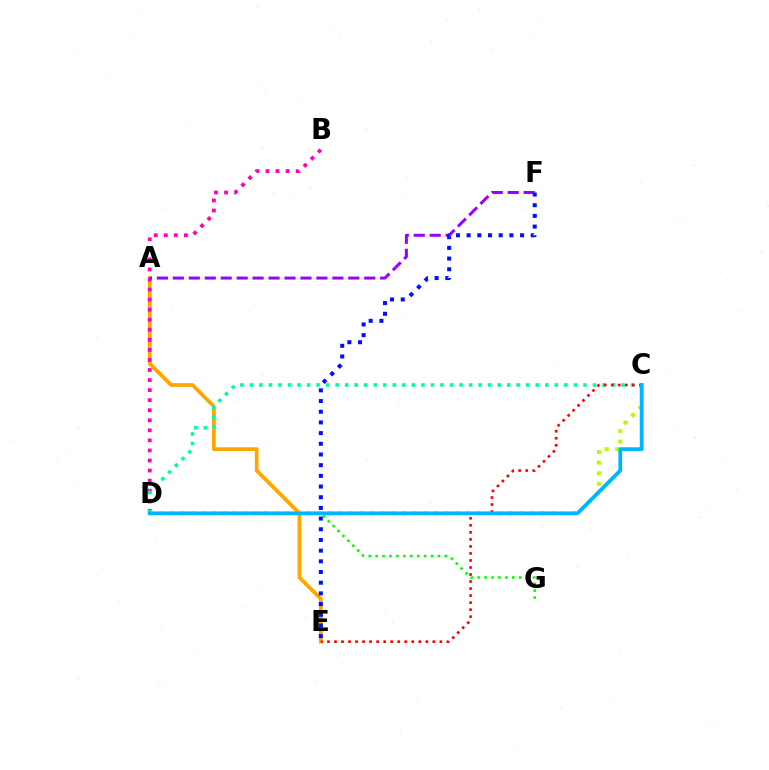{('A', 'E'): [{'color': '#ffa500', 'line_style': 'solid', 'thickness': 2.68}], ('B', 'D'): [{'color': '#ff00bd', 'line_style': 'dotted', 'thickness': 2.73}], ('C', 'D'): [{'color': '#00ff9d', 'line_style': 'dotted', 'thickness': 2.59}, {'color': '#b3ff00', 'line_style': 'dotted', 'thickness': 2.88}, {'color': '#00b5ff', 'line_style': 'solid', 'thickness': 2.72}], ('A', 'F'): [{'color': '#9b00ff', 'line_style': 'dashed', 'thickness': 2.17}], ('D', 'G'): [{'color': '#08ff00', 'line_style': 'dotted', 'thickness': 1.88}], ('C', 'E'): [{'color': '#ff0000', 'line_style': 'dotted', 'thickness': 1.91}], ('E', 'F'): [{'color': '#0010ff', 'line_style': 'dotted', 'thickness': 2.9}]}